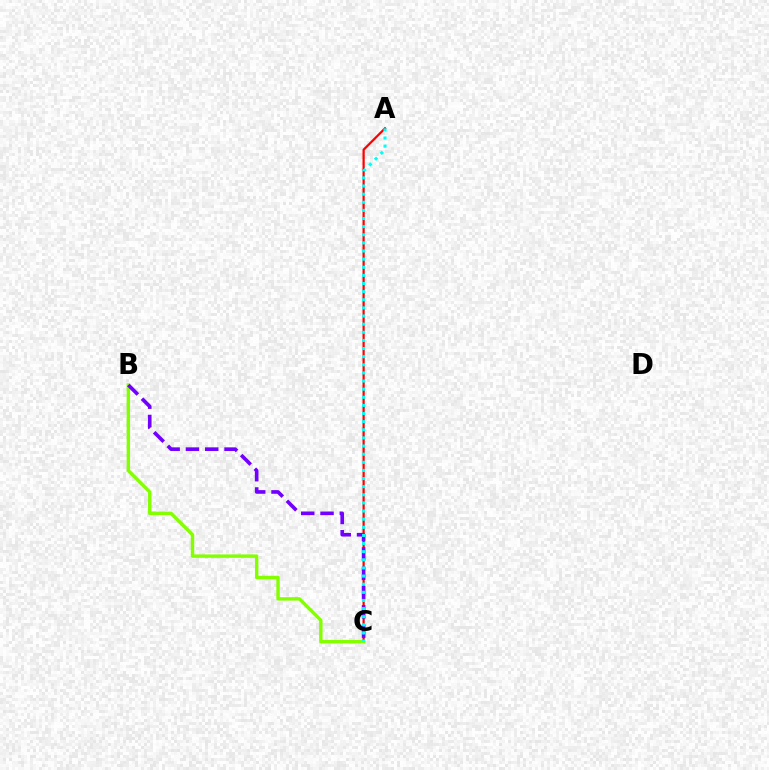{('A', 'C'): [{'color': '#ff0000', 'line_style': 'solid', 'thickness': 1.6}, {'color': '#00fff6', 'line_style': 'dotted', 'thickness': 2.21}], ('B', 'C'): [{'color': '#84ff00', 'line_style': 'solid', 'thickness': 2.46}, {'color': '#7200ff', 'line_style': 'dashed', 'thickness': 2.62}]}